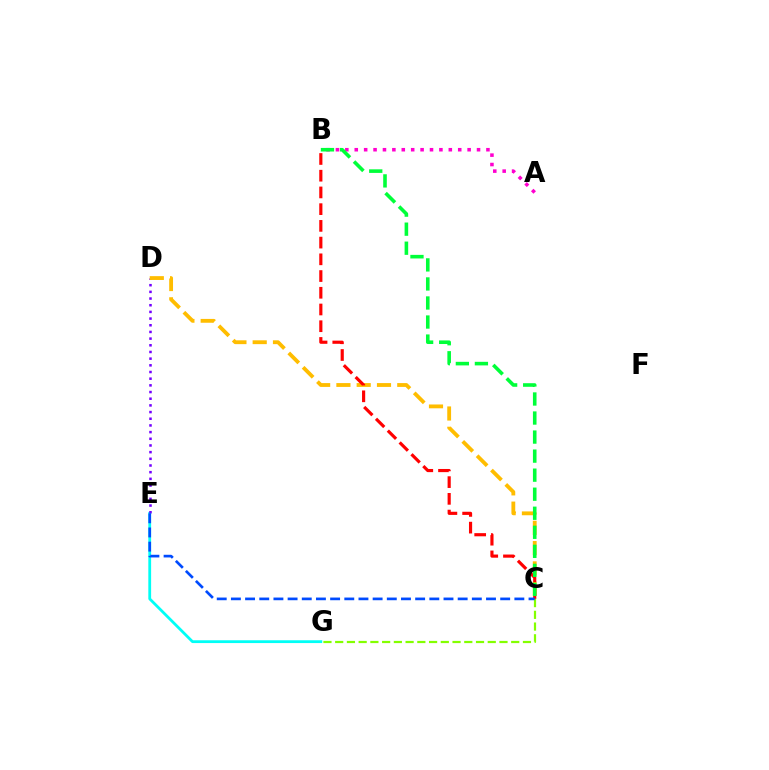{('C', 'G'): [{'color': '#84ff00', 'line_style': 'dashed', 'thickness': 1.59}], ('E', 'G'): [{'color': '#00fff6', 'line_style': 'solid', 'thickness': 2.01}], ('D', 'E'): [{'color': '#7200ff', 'line_style': 'dotted', 'thickness': 1.81}], ('C', 'D'): [{'color': '#ffbd00', 'line_style': 'dashed', 'thickness': 2.76}], ('A', 'B'): [{'color': '#ff00cf', 'line_style': 'dotted', 'thickness': 2.56}], ('B', 'C'): [{'color': '#ff0000', 'line_style': 'dashed', 'thickness': 2.27}, {'color': '#00ff39', 'line_style': 'dashed', 'thickness': 2.59}], ('C', 'E'): [{'color': '#004bff', 'line_style': 'dashed', 'thickness': 1.93}]}